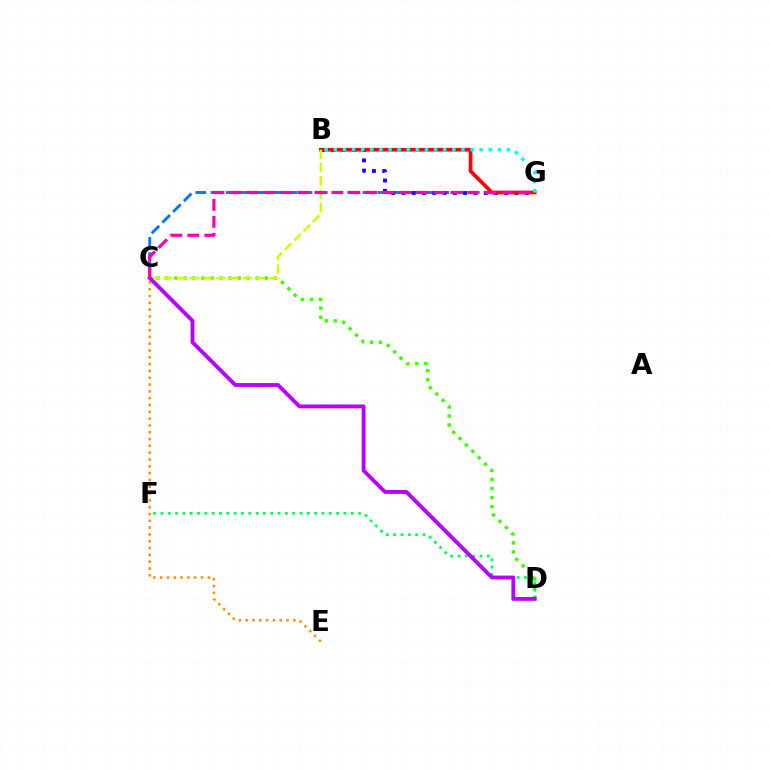{('C', 'G'): [{'color': '#0074ff', 'line_style': 'dashed', 'thickness': 2.06}, {'color': '#ff00ac', 'line_style': 'dashed', 'thickness': 2.31}], ('B', 'G'): [{'color': '#2500ff', 'line_style': 'dotted', 'thickness': 2.8}, {'color': '#ff0000', 'line_style': 'solid', 'thickness': 2.66}, {'color': '#00fff6', 'line_style': 'dotted', 'thickness': 2.48}], ('C', 'E'): [{'color': '#ff9400', 'line_style': 'dotted', 'thickness': 1.85}], ('C', 'D'): [{'color': '#3dff00', 'line_style': 'dotted', 'thickness': 2.45}, {'color': '#b900ff', 'line_style': 'solid', 'thickness': 2.78}], ('D', 'F'): [{'color': '#00ff5c', 'line_style': 'dotted', 'thickness': 1.99}], ('B', 'C'): [{'color': '#d1ff00', 'line_style': 'dashed', 'thickness': 1.8}]}